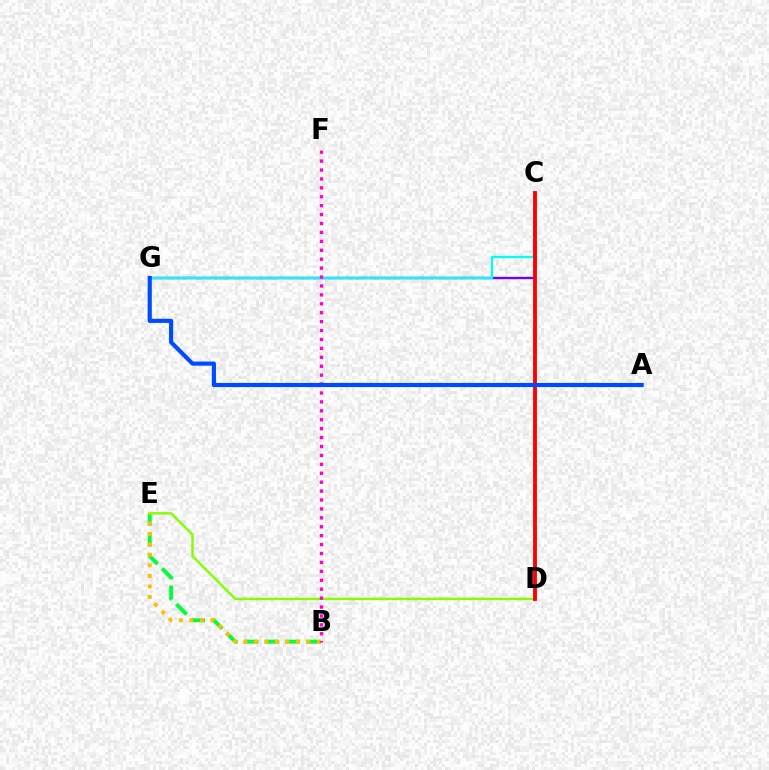{('B', 'E'): [{'color': '#00ff39', 'line_style': 'dashed', 'thickness': 2.82}, {'color': '#ffbd00', 'line_style': 'dotted', 'thickness': 2.85}], ('C', 'G'): [{'color': '#7200ff', 'line_style': 'solid', 'thickness': 1.72}, {'color': '#00fff6', 'line_style': 'solid', 'thickness': 1.62}], ('D', 'E'): [{'color': '#84ff00', 'line_style': 'solid', 'thickness': 1.75}], ('B', 'F'): [{'color': '#ff00cf', 'line_style': 'dotted', 'thickness': 2.42}], ('C', 'D'): [{'color': '#ff0000', 'line_style': 'solid', 'thickness': 2.77}], ('A', 'G'): [{'color': '#004bff', 'line_style': 'solid', 'thickness': 2.99}]}